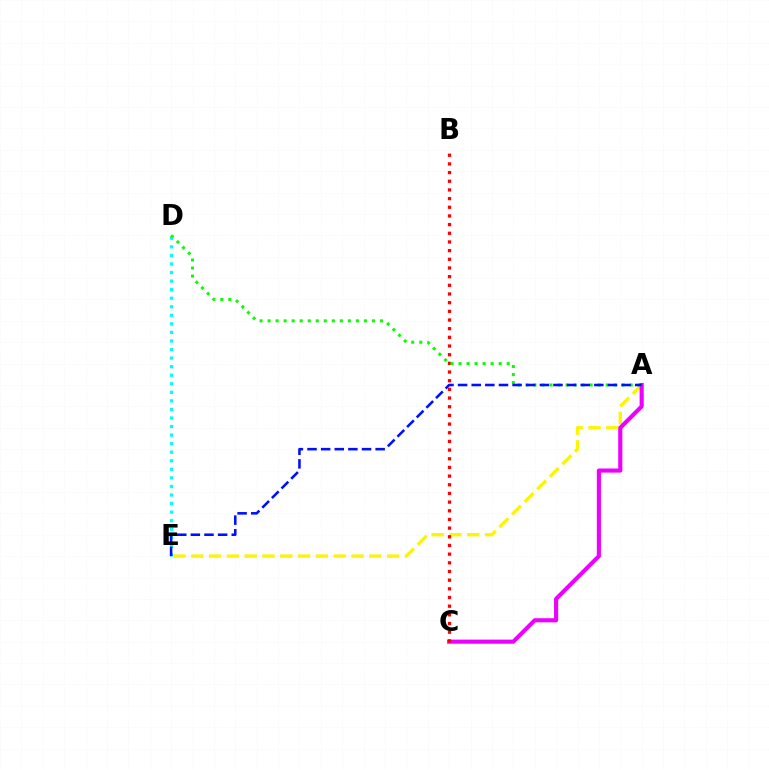{('A', 'E'): [{'color': '#fcf500', 'line_style': 'dashed', 'thickness': 2.42}, {'color': '#0010ff', 'line_style': 'dashed', 'thickness': 1.85}], ('A', 'C'): [{'color': '#ee00ff', 'line_style': 'solid', 'thickness': 2.97}], ('B', 'C'): [{'color': '#ff0000', 'line_style': 'dotted', 'thickness': 2.36}], ('D', 'E'): [{'color': '#00fff6', 'line_style': 'dotted', 'thickness': 2.32}], ('A', 'D'): [{'color': '#08ff00', 'line_style': 'dotted', 'thickness': 2.18}]}